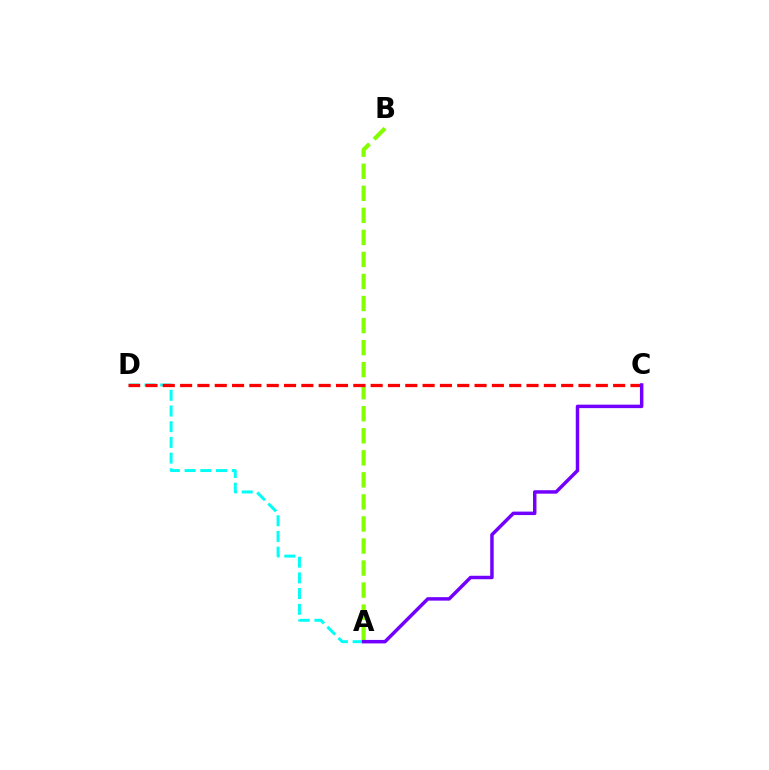{('A', 'B'): [{'color': '#84ff00', 'line_style': 'dashed', 'thickness': 2.99}], ('A', 'D'): [{'color': '#00fff6', 'line_style': 'dashed', 'thickness': 2.13}], ('C', 'D'): [{'color': '#ff0000', 'line_style': 'dashed', 'thickness': 2.35}], ('A', 'C'): [{'color': '#7200ff', 'line_style': 'solid', 'thickness': 2.5}]}